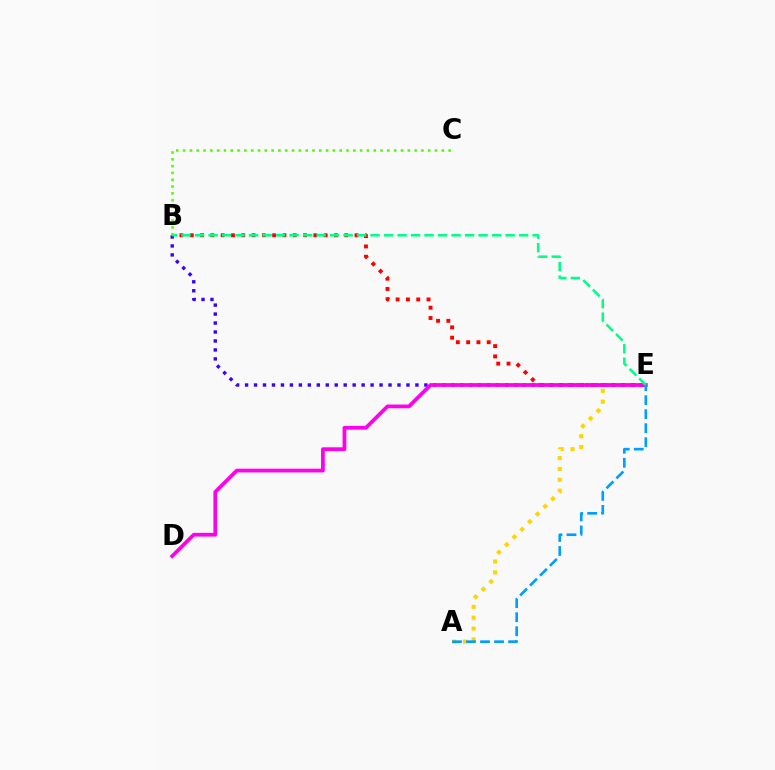{('B', 'E'): [{'color': '#ff0000', 'line_style': 'dotted', 'thickness': 2.8}, {'color': '#3700ff', 'line_style': 'dotted', 'thickness': 2.44}, {'color': '#00ff86', 'line_style': 'dashed', 'thickness': 1.83}], ('A', 'E'): [{'color': '#ffd500', 'line_style': 'dotted', 'thickness': 2.95}, {'color': '#009eff', 'line_style': 'dashed', 'thickness': 1.91}], ('D', 'E'): [{'color': '#ff00ed', 'line_style': 'solid', 'thickness': 2.7}], ('B', 'C'): [{'color': '#4fff00', 'line_style': 'dotted', 'thickness': 1.85}]}